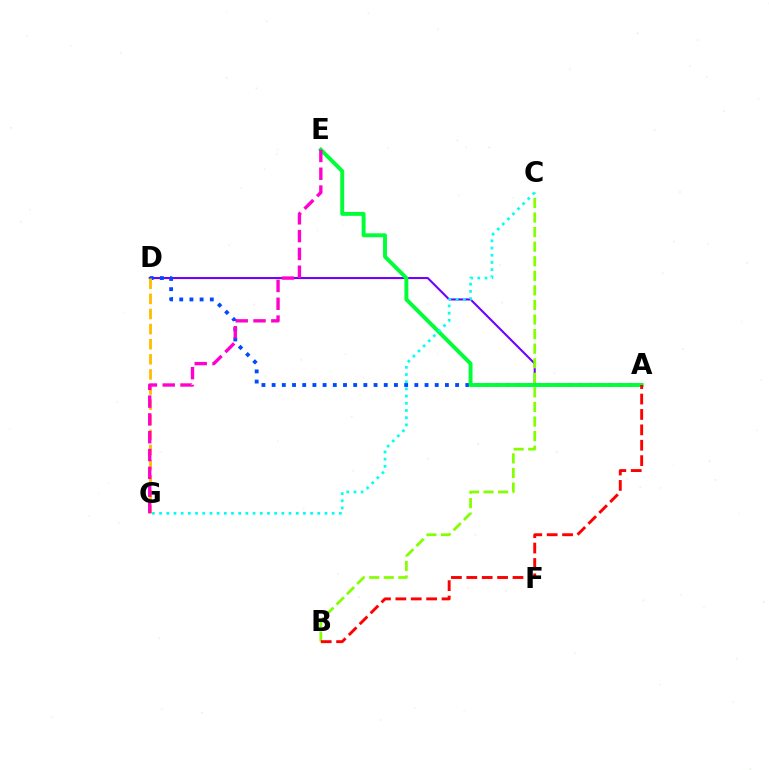{('A', 'D'): [{'color': '#7200ff', 'line_style': 'solid', 'thickness': 1.5}, {'color': '#004bff', 'line_style': 'dotted', 'thickness': 2.77}], ('B', 'C'): [{'color': '#84ff00', 'line_style': 'dashed', 'thickness': 1.98}], ('A', 'E'): [{'color': '#00ff39', 'line_style': 'solid', 'thickness': 2.82}], ('C', 'G'): [{'color': '#00fff6', 'line_style': 'dotted', 'thickness': 1.95}], ('D', 'G'): [{'color': '#ffbd00', 'line_style': 'dashed', 'thickness': 2.05}], ('A', 'B'): [{'color': '#ff0000', 'line_style': 'dashed', 'thickness': 2.09}], ('E', 'G'): [{'color': '#ff00cf', 'line_style': 'dashed', 'thickness': 2.42}]}